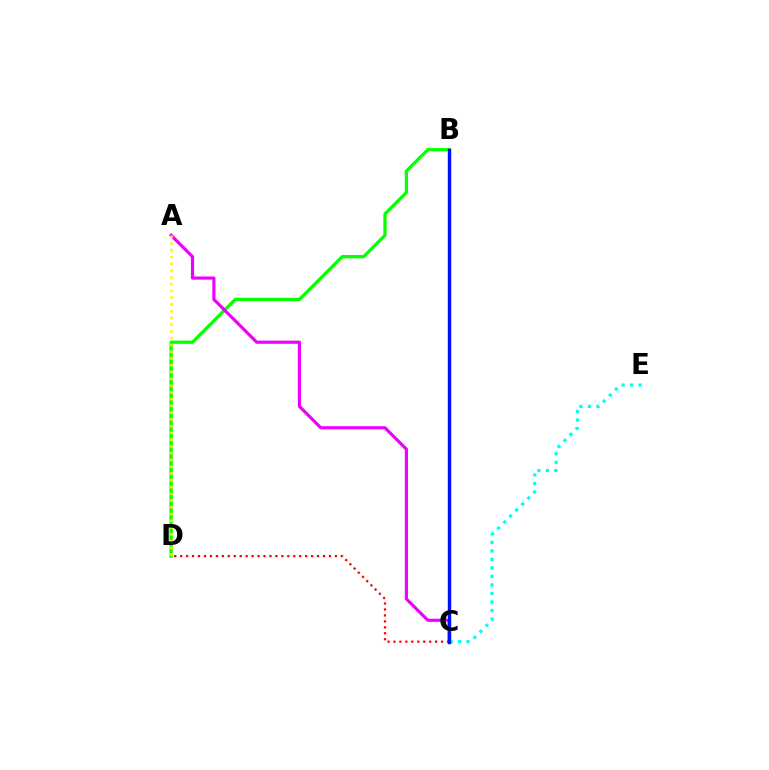{('C', 'E'): [{'color': '#00fff6', 'line_style': 'dotted', 'thickness': 2.31}], ('B', 'D'): [{'color': '#08ff00', 'line_style': 'solid', 'thickness': 2.35}], ('A', 'C'): [{'color': '#ee00ff', 'line_style': 'solid', 'thickness': 2.28}], ('A', 'D'): [{'color': '#fcf500', 'line_style': 'dotted', 'thickness': 1.84}], ('C', 'D'): [{'color': '#ff0000', 'line_style': 'dotted', 'thickness': 1.62}], ('B', 'C'): [{'color': '#0010ff', 'line_style': 'solid', 'thickness': 2.45}]}